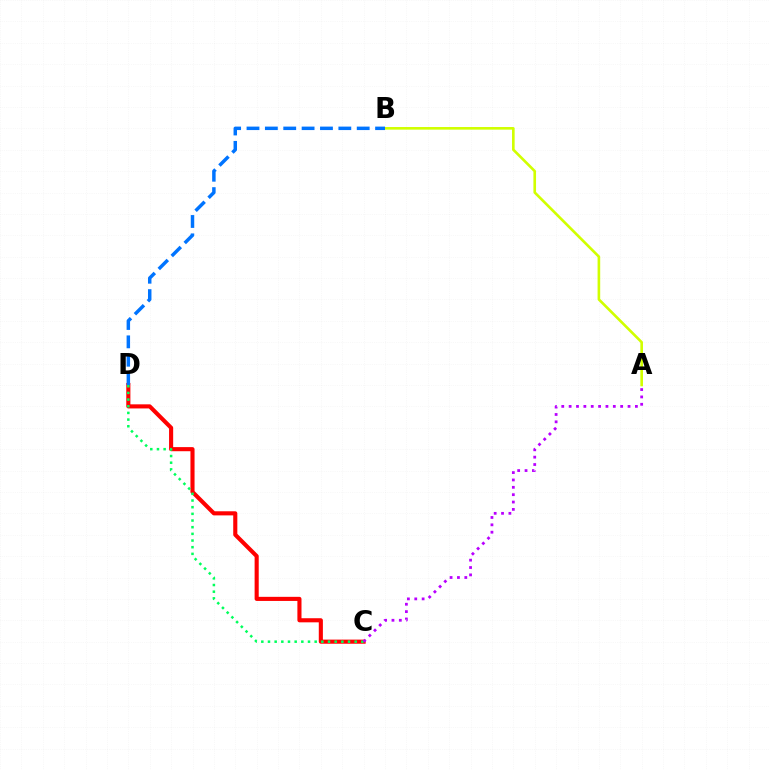{('A', 'B'): [{'color': '#d1ff00', 'line_style': 'solid', 'thickness': 1.89}], ('C', 'D'): [{'color': '#ff0000', 'line_style': 'solid', 'thickness': 2.96}, {'color': '#00ff5c', 'line_style': 'dotted', 'thickness': 1.81}], ('B', 'D'): [{'color': '#0074ff', 'line_style': 'dashed', 'thickness': 2.5}], ('A', 'C'): [{'color': '#b900ff', 'line_style': 'dotted', 'thickness': 2.0}]}